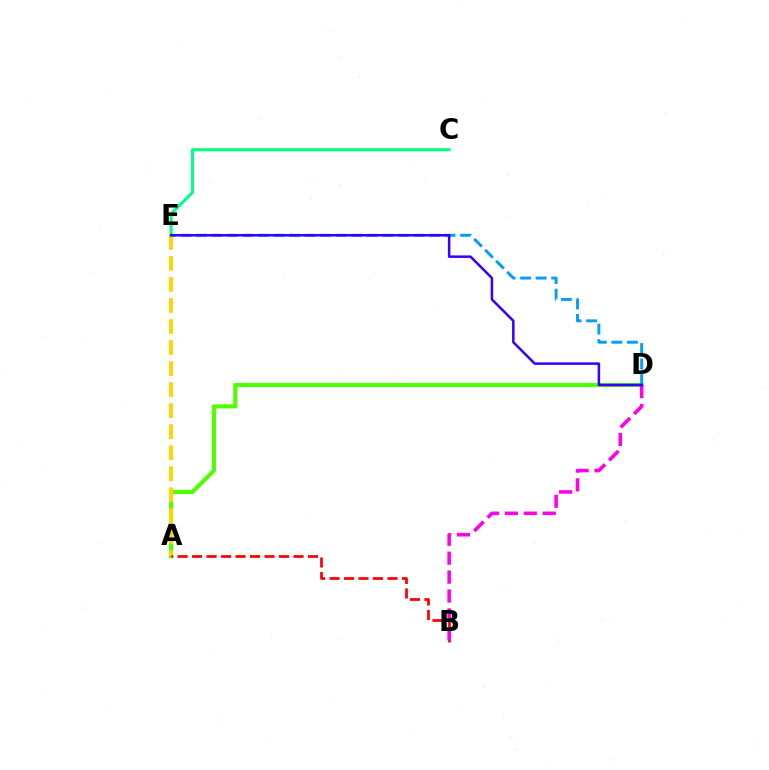{('A', 'D'): [{'color': '#4fff00', 'line_style': 'solid', 'thickness': 2.98}], ('D', 'E'): [{'color': '#009eff', 'line_style': 'dashed', 'thickness': 2.11}, {'color': '#3700ff', 'line_style': 'solid', 'thickness': 1.81}], ('A', 'E'): [{'color': '#ffd500', 'line_style': 'dashed', 'thickness': 2.86}], ('C', 'E'): [{'color': '#00ff86', 'line_style': 'solid', 'thickness': 2.18}], ('A', 'B'): [{'color': '#ff0000', 'line_style': 'dashed', 'thickness': 1.97}], ('B', 'D'): [{'color': '#ff00ed', 'line_style': 'dashed', 'thickness': 2.57}]}